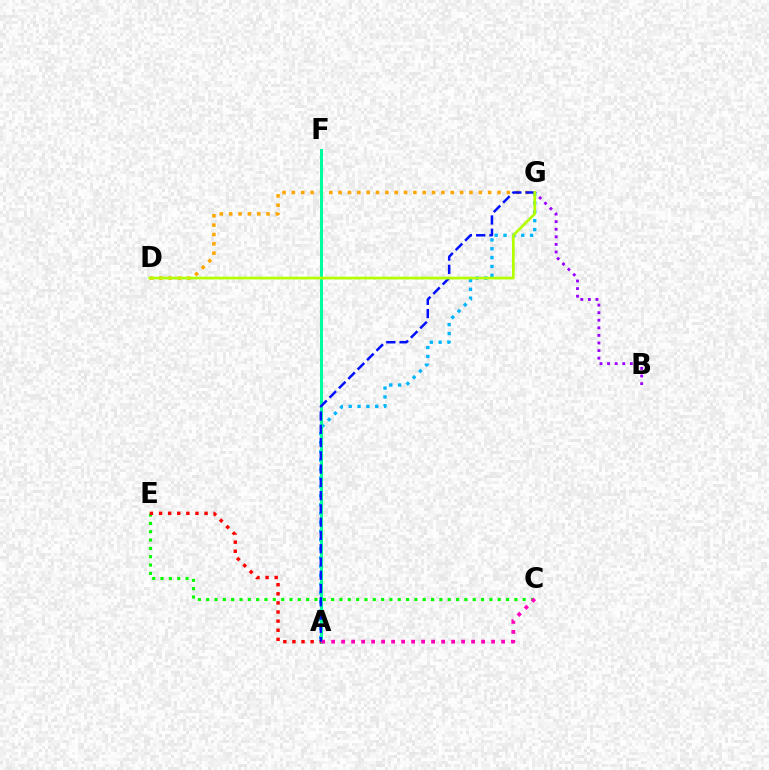{('C', 'E'): [{'color': '#08ff00', 'line_style': 'dotted', 'thickness': 2.26}], ('B', 'G'): [{'color': '#9b00ff', 'line_style': 'dotted', 'thickness': 2.06}], ('A', 'G'): [{'color': '#00b5ff', 'line_style': 'dotted', 'thickness': 2.4}, {'color': '#0010ff', 'line_style': 'dashed', 'thickness': 1.8}], ('D', 'G'): [{'color': '#ffa500', 'line_style': 'dotted', 'thickness': 2.54}, {'color': '#b3ff00', 'line_style': 'solid', 'thickness': 1.94}], ('A', 'F'): [{'color': '#00ff9d', 'line_style': 'solid', 'thickness': 2.19}], ('A', 'E'): [{'color': '#ff0000', 'line_style': 'dotted', 'thickness': 2.47}], ('A', 'C'): [{'color': '#ff00bd', 'line_style': 'dotted', 'thickness': 2.72}]}